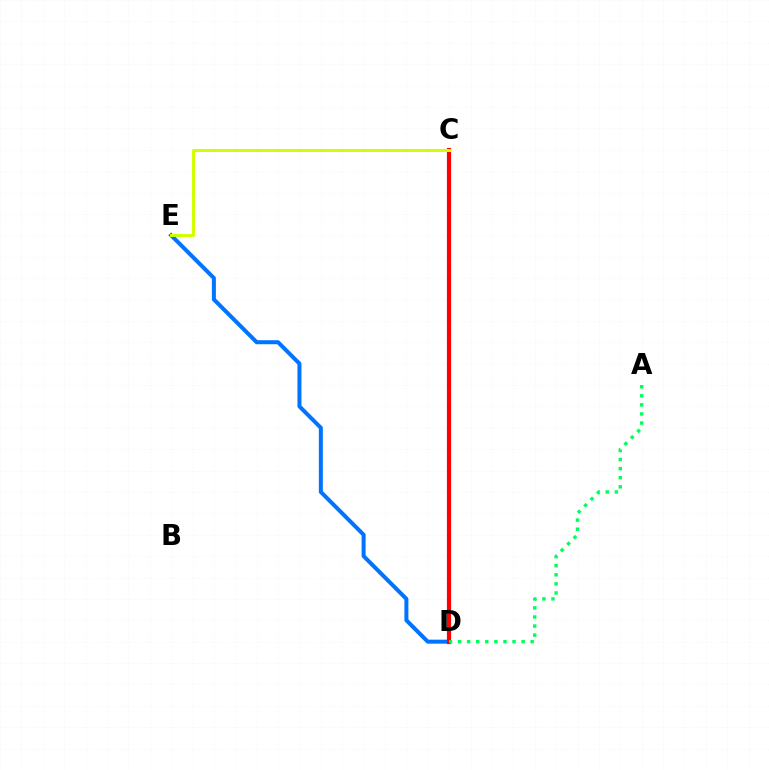{('C', 'D'): [{'color': '#b900ff', 'line_style': 'solid', 'thickness': 2.76}, {'color': '#ff0000', 'line_style': 'solid', 'thickness': 2.99}], ('D', 'E'): [{'color': '#0074ff', 'line_style': 'solid', 'thickness': 2.89}], ('A', 'D'): [{'color': '#00ff5c', 'line_style': 'dotted', 'thickness': 2.47}], ('C', 'E'): [{'color': '#d1ff00', 'line_style': 'solid', 'thickness': 2.18}]}